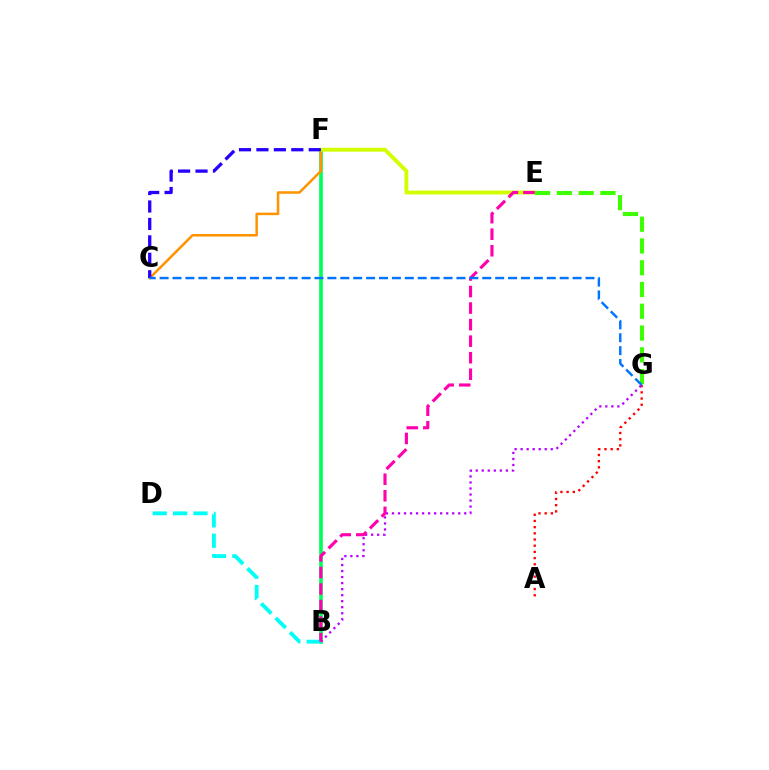{('B', 'F'): [{'color': '#00ff5c', 'line_style': 'solid', 'thickness': 2.64}], ('C', 'F'): [{'color': '#ff9400', 'line_style': 'solid', 'thickness': 1.81}, {'color': '#2500ff', 'line_style': 'dashed', 'thickness': 2.37}], ('E', 'F'): [{'color': '#d1ff00', 'line_style': 'solid', 'thickness': 2.78}], ('A', 'G'): [{'color': '#ff0000', 'line_style': 'dotted', 'thickness': 1.68}], ('B', 'D'): [{'color': '#00fff6', 'line_style': 'dashed', 'thickness': 2.77}], ('B', 'G'): [{'color': '#b900ff', 'line_style': 'dotted', 'thickness': 1.64}], ('E', 'G'): [{'color': '#3dff00', 'line_style': 'dashed', 'thickness': 2.96}], ('B', 'E'): [{'color': '#ff00ac', 'line_style': 'dashed', 'thickness': 2.25}], ('C', 'G'): [{'color': '#0074ff', 'line_style': 'dashed', 'thickness': 1.75}]}